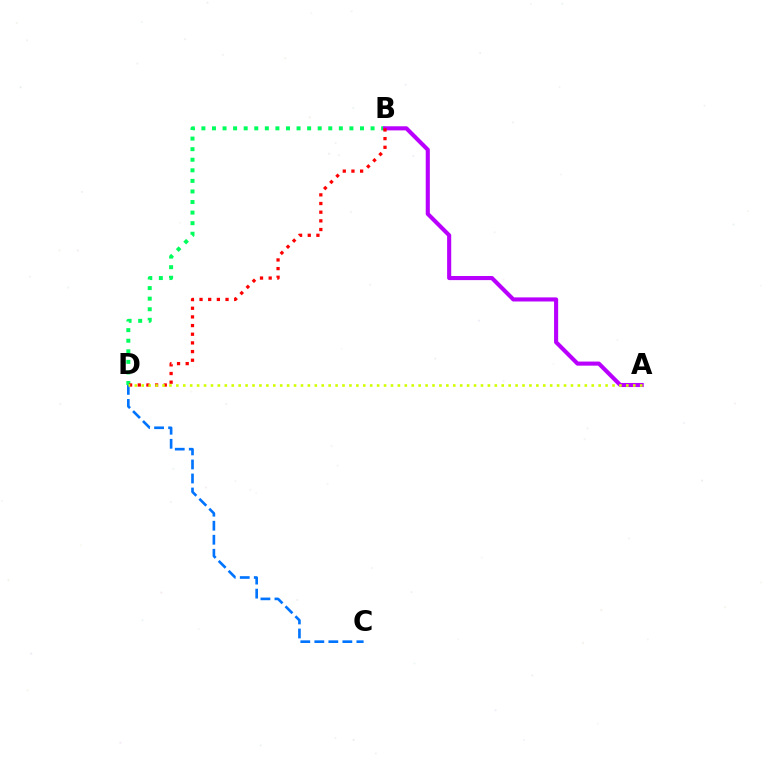{('C', 'D'): [{'color': '#0074ff', 'line_style': 'dashed', 'thickness': 1.9}], ('B', 'D'): [{'color': '#00ff5c', 'line_style': 'dotted', 'thickness': 2.87}, {'color': '#ff0000', 'line_style': 'dotted', 'thickness': 2.35}], ('A', 'B'): [{'color': '#b900ff', 'line_style': 'solid', 'thickness': 2.95}], ('A', 'D'): [{'color': '#d1ff00', 'line_style': 'dotted', 'thickness': 1.88}]}